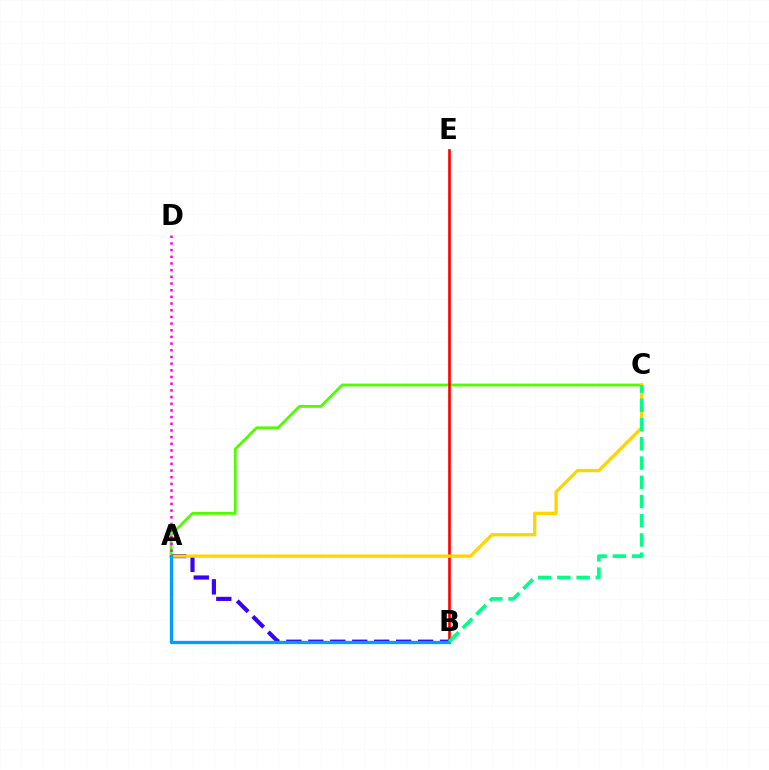{('A', 'C'): [{'color': '#4fff00', 'line_style': 'solid', 'thickness': 2.03}, {'color': '#ffd500', 'line_style': 'solid', 'thickness': 2.38}], ('B', 'E'): [{'color': '#ff0000', 'line_style': 'solid', 'thickness': 1.91}], ('A', 'B'): [{'color': '#3700ff', 'line_style': 'dashed', 'thickness': 2.98}, {'color': '#009eff', 'line_style': 'solid', 'thickness': 2.37}], ('A', 'D'): [{'color': '#ff00ed', 'line_style': 'dotted', 'thickness': 1.81}], ('B', 'C'): [{'color': '#00ff86', 'line_style': 'dashed', 'thickness': 2.61}]}